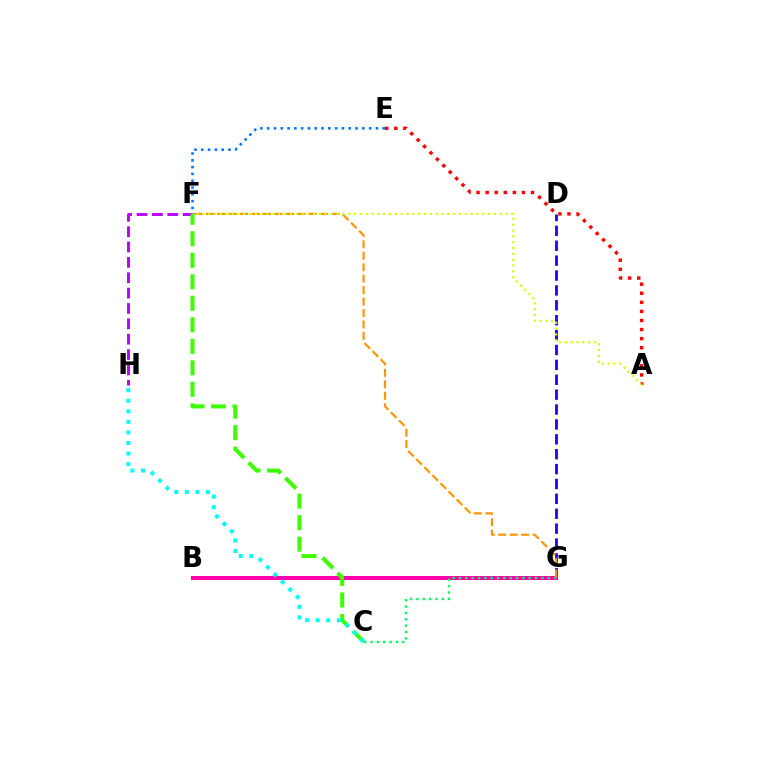{('D', 'G'): [{'color': '#2500ff', 'line_style': 'dashed', 'thickness': 2.02}], ('F', 'H'): [{'color': '#b900ff', 'line_style': 'dashed', 'thickness': 2.09}], ('B', 'G'): [{'color': '#ff00ac', 'line_style': 'solid', 'thickness': 2.89}], ('F', 'G'): [{'color': '#ff9400', 'line_style': 'dashed', 'thickness': 1.56}], ('E', 'F'): [{'color': '#0074ff', 'line_style': 'dotted', 'thickness': 1.85}], ('C', 'F'): [{'color': '#3dff00', 'line_style': 'dashed', 'thickness': 2.92}], ('A', 'E'): [{'color': '#ff0000', 'line_style': 'dotted', 'thickness': 2.46}], ('C', 'G'): [{'color': '#00ff5c', 'line_style': 'dotted', 'thickness': 1.73}], ('A', 'F'): [{'color': '#d1ff00', 'line_style': 'dotted', 'thickness': 1.58}], ('C', 'H'): [{'color': '#00fff6', 'line_style': 'dotted', 'thickness': 2.87}]}